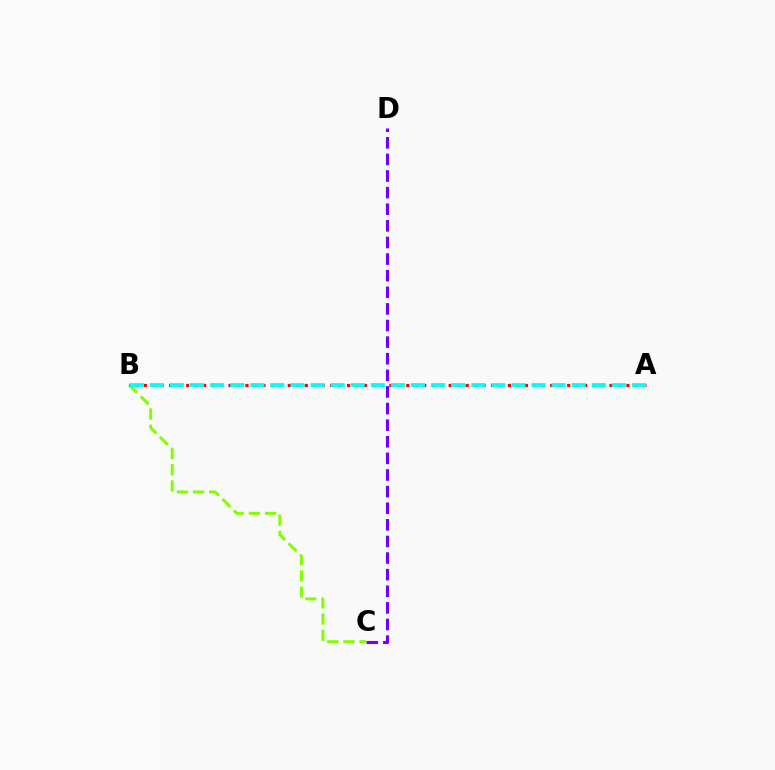{('B', 'C'): [{'color': '#84ff00', 'line_style': 'dashed', 'thickness': 2.2}], ('A', 'B'): [{'color': '#ff0000', 'line_style': 'dotted', 'thickness': 2.3}, {'color': '#00fff6', 'line_style': 'dashed', 'thickness': 2.73}], ('C', 'D'): [{'color': '#7200ff', 'line_style': 'dashed', 'thickness': 2.26}]}